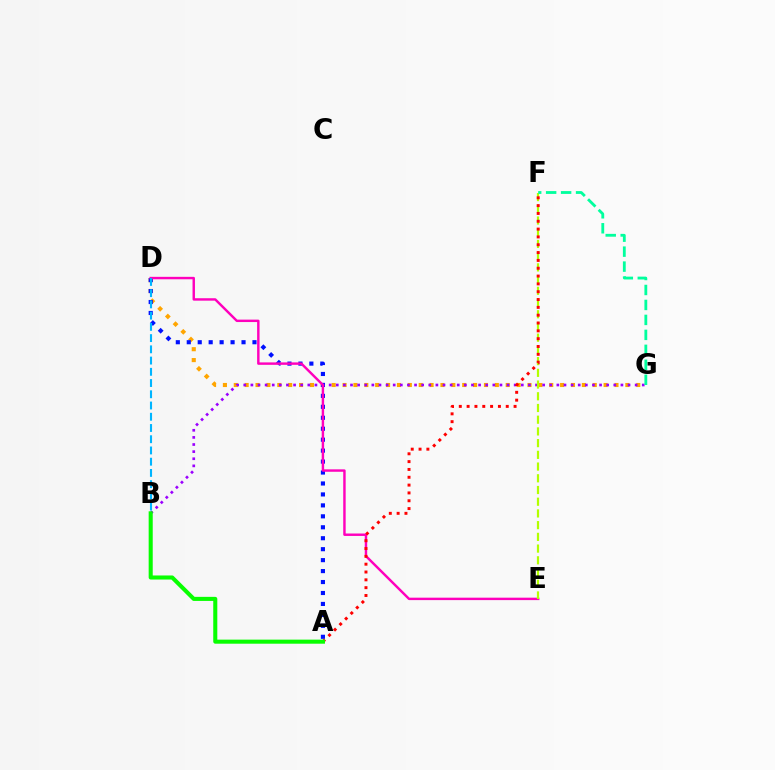{('D', 'G'): [{'color': '#ffa500', 'line_style': 'dotted', 'thickness': 2.96}], ('A', 'D'): [{'color': '#0010ff', 'line_style': 'dotted', 'thickness': 2.98}], ('B', 'G'): [{'color': '#9b00ff', 'line_style': 'dotted', 'thickness': 1.93}], ('D', 'E'): [{'color': '#ff00bd', 'line_style': 'solid', 'thickness': 1.75}], ('E', 'F'): [{'color': '#b3ff00', 'line_style': 'dashed', 'thickness': 1.59}], ('B', 'D'): [{'color': '#00b5ff', 'line_style': 'dashed', 'thickness': 1.53}], ('F', 'G'): [{'color': '#00ff9d', 'line_style': 'dashed', 'thickness': 2.03}], ('A', 'F'): [{'color': '#ff0000', 'line_style': 'dotted', 'thickness': 2.13}], ('A', 'B'): [{'color': '#08ff00', 'line_style': 'solid', 'thickness': 2.93}]}